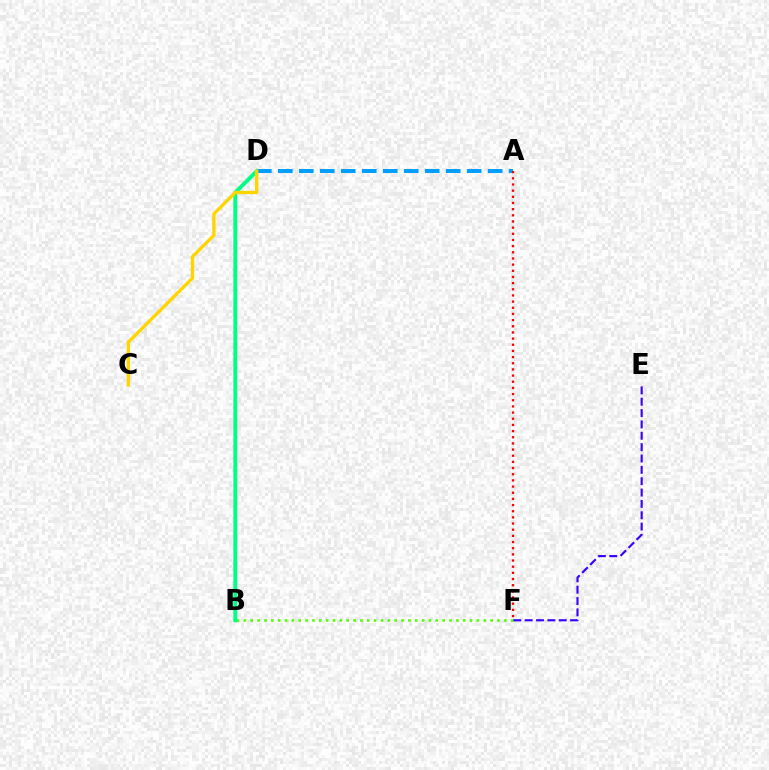{('B', 'D'): [{'color': '#ff00ed', 'line_style': 'dotted', 'thickness': 1.51}, {'color': '#00ff86', 'line_style': 'solid', 'thickness': 2.78}], ('B', 'F'): [{'color': '#4fff00', 'line_style': 'dotted', 'thickness': 1.86}], ('A', 'D'): [{'color': '#009eff', 'line_style': 'dashed', 'thickness': 2.85}], ('E', 'F'): [{'color': '#3700ff', 'line_style': 'dashed', 'thickness': 1.54}], ('C', 'D'): [{'color': '#ffd500', 'line_style': 'solid', 'thickness': 2.38}], ('A', 'F'): [{'color': '#ff0000', 'line_style': 'dotted', 'thickness': 1.67}]}